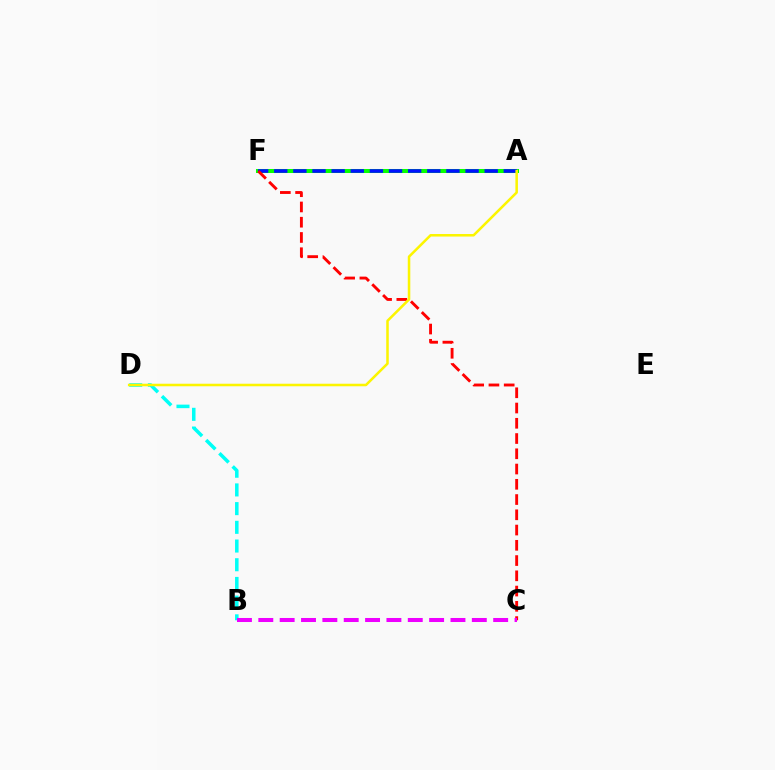{('A', 'F'): [{'color': '#08ff00', 'line_style': 'solid', 'thickness': 2.9}, {'color': '#0010ff', 'line_style': 'dashed', 'thickness': 2.6}], ('B', 'D'): [{'color': '#00fff6', 'line_style': 'dashed', 'thickness': 2.54}], ('C', 'F'): [{'color': '#ff0000', 'line_style': 'dashed', 'thickness': 2.07}], ('A', 'D'): [{'color': '#fcf500', 'line_style': 'solid', 'thickness': 1.82}], ('B', 'C'): [{'color': '#ee00ff', 'line_style': 'dashed', 'thickness': 2.9}]}